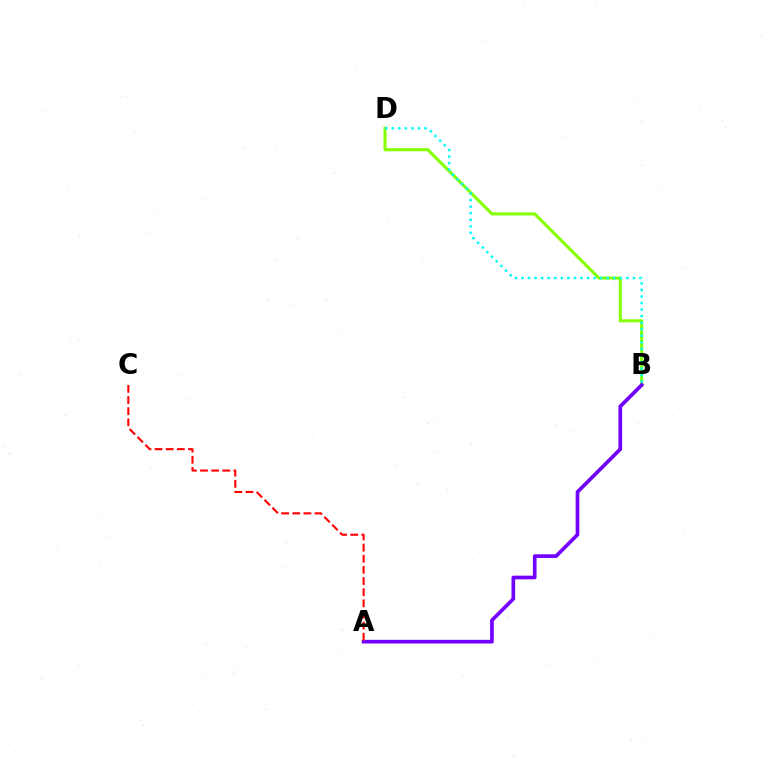{('B', 'D'): [{'color': '#84ff00', 'line_style': 'solid', 'thickness': 2.2}, {'color': '#00fff6', 'line_style': 'dotted', 'thickness': 1.78}], ('A', 'B'): [{'color': '#7200ff', 'line_style': 'solid', 'thickness': 2.64}], ('A', 'C'): [{'color': '#ff0000', 'line_style': 'dashed', 'thickness': 1.51}]}